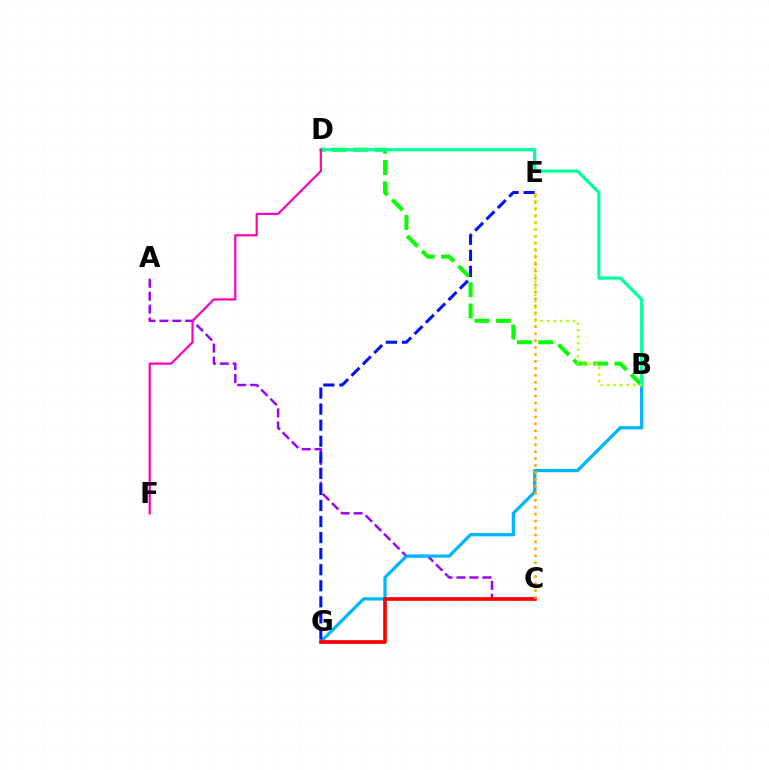{('B', 'D'): [{'color': '#08ff00', 'line_style': 'dashed', 'thickness': 2.89}, {'color': '#00ff9d', 'line_style': 'solid', 'thickness': 2.27}], ('A', 'C'): [{'color': '#9b00ff', 'line_style': 'dashed', 'thickness': 1.76}], ('B', 'G'): [{'color': '#00b5ff', 'line_style': 'solid', 'thickness': 2.34}], ('C', 'G'): [{'color': '#ff0000', 'line_style': 'solid', 'thickness': 2.64}], ('E', 'G'): [{'color': '#0010ff', 'line_style': 'dashed', 'thickness': 2.18}], ('C', 'E'): [{'color': '#ffa500', 'line_style': 'dotted', 'thickness': 1.89}], ('D', 'F'): [{'color': '#ff00bd', 'line_style': 'solid', 'thickness': 1.59}], ('B', 'E'): [{'color': '#b3ff00', 'line_style': 'dotted', 'thickness': 1.77}]}